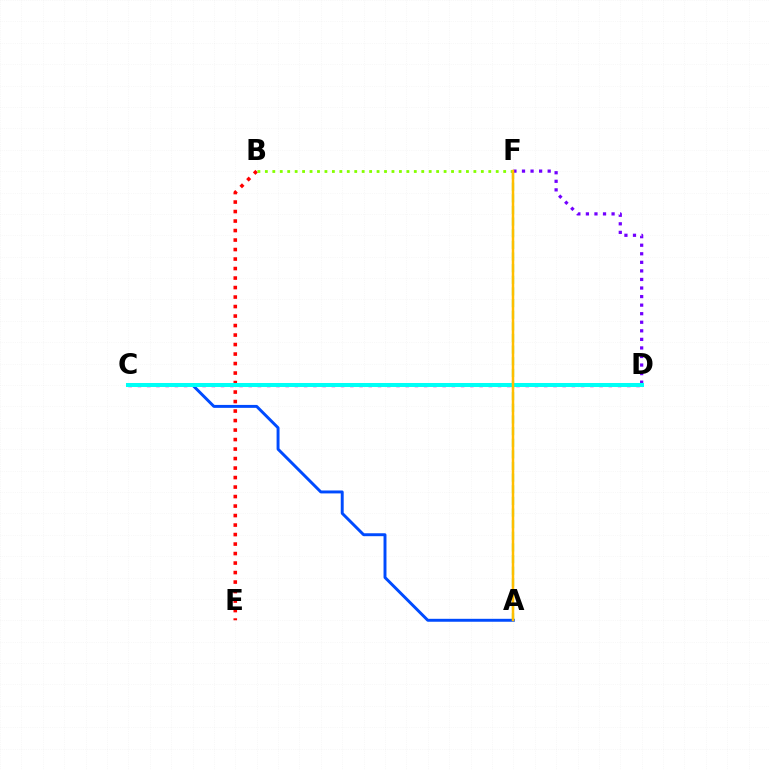{('C', 'D'): [{'color': '#ff00cf', 'line_style': 'dotted', 'thickness': 2.51}, {'color': '#00fff6', 'line_style': 'solid', 'thickness': 2.9}], ('A', 'F'): [{'color': '#00ff39', 'line_style': 'dashed', 'thickness': 1.58}, {'color': '#ffbd00', 'line_style': 'solid', 'thickness': 1.79}], ('D', 'F'): [{'color': '#7200ff', 'line_style': 'dotted', 'thickness': 2.33}], ('A', 'C'): [{'color': '#004bff', 'line_style': 'solid', 'thickness': 2.11}], ('B', 'E'): [{'color': '#ff0000', 'line_style': 'dotted', 'thickness': 2.58}], ('B', 'F'): [{'color': '#84ff00', 'line_style': 'dotted', 'thickness': 2.02}]}